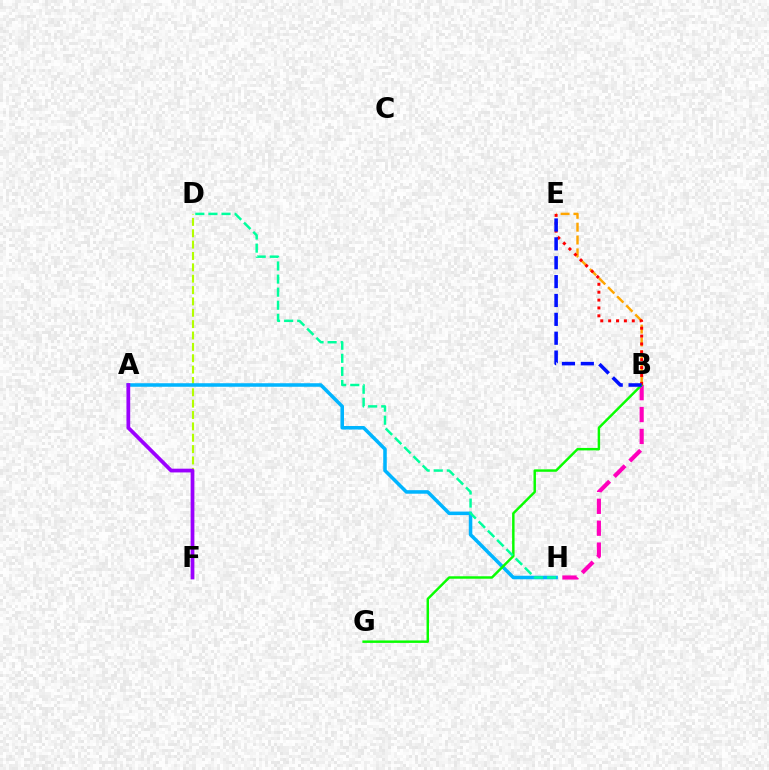{('B', 'H'): [{'color': '#ff00bd', 'line_style': 'dashed', 'thickness': 2.97}], ('D', 'F'): [{'color': '#b3ff00', 'line_style': 'dashed', 'thickness': 1.54}], ('A', 'H'): [{'color': '#00b5ff', 'line_style': 'solid', 'thickness': 2.54}], ('B', 'E'): [{'color': '#ffa500', 'line_style': 'dashed', 'thickness': 1.75}, {'color': '#ff0000', 'line_style': 'dotted', 'thickness': 2.14}, {'color': '#0010ff', 'line_style': 'dashed', 'thickness': 2.56}], ('A', 'F'): [{'color': '#9b00ff', 'line_style': 'solid', 'thickness': 2.7}], ('B', 'G'): [{'color': '#08ff00', 'line_style': 'solid', 'thickness': 1.77}], ('D', 'H'): [{'color': '#00ff9d', 'line_style': 'dashed', 'thickness': 1.78}]}